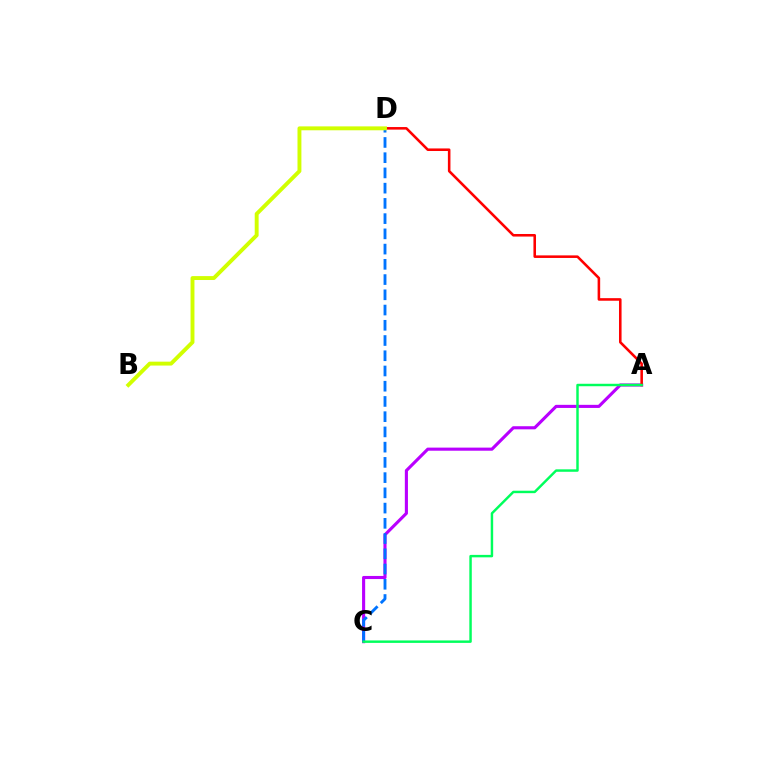{('A', 'C'): [{'color': '#b900ff', 'line_style': 'solid', 'thickness': 2.24}, {'color': '#00ff5c', 'line_style': 'solid', 'thickness': 1.76}], ('C', 'D'): [{'color': '#0074ff', 'line_style': 'dashed', 'thickness': 2.07}], ('A', 'D'): [{'color': '#ff0000', 'line_style': 'solid', 'thickness': 1.85}], ('B', 'D'): [{'color': '#d1ff00', 'line_style': 'solid', 'thickness': 2.81}]}